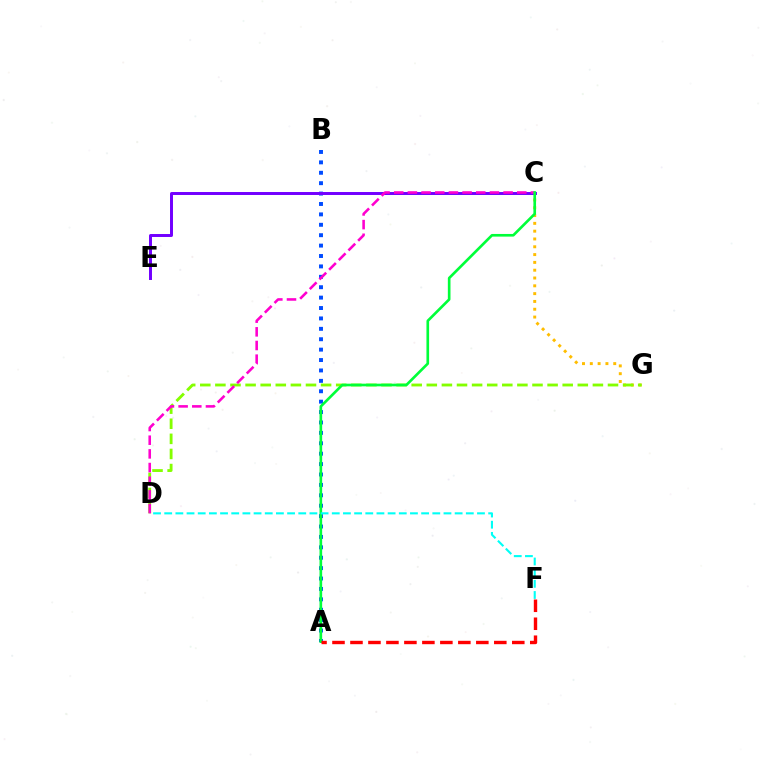{('A', 'B'): [{'color': '#004bff', 'line_style': 'dotted', 'thickness': 2.83}], ('C', 'G'): [{'color': '#ffbd00', 'line_style': 'dotted', 'thickness': 2.12}], ('D', 'G'): [{'color': '#84ff00', 'line_style': 'dashed', 'thickness': 2.05}], ('C', 'E'): [{'color': '#7200ff', 'line_style': 'solid', 'thickness': 2.14}], ('C', 'D'): [{'color': '#ff00cf', 'line_style': 'dashed', 'thickness': 1.86}], ('A', 'C'): [{'color': '#00ff39', 'line_style': 'solid', 'thickness': 1.91}], ('D', 'F'): [{'color': '#00fff6', 'line_style': 'dashed', 'thickness': 1.52}], ('A', 'F'): [{'color': '#ff0000', 'line_style': 'dashed', 'thickness': 2.44}]}